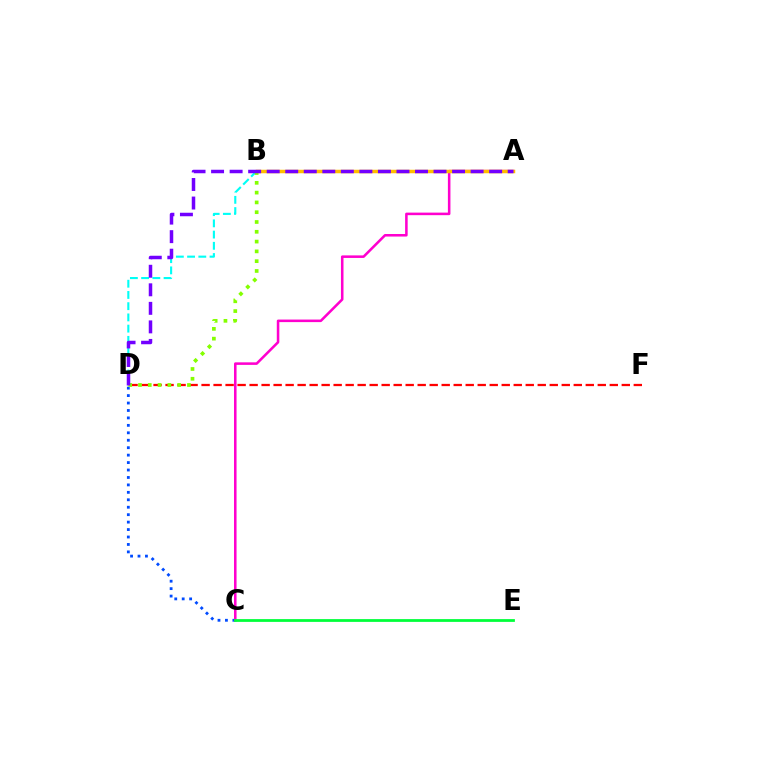{('C', 'D'): [{'color': '#004bff', 'line_style': 'dotted', 'thickness': 2.02}], ('D', 'F'): [{'color': '#ff0000', 'line_style': 'dashed', 'thickness': 1.63}], ('A', 'C'): [{'color': '#ff00cf', 'line_style': 'solid', 'thickness': 1.84}], ('A', 'B'): [{'color': '#ffbd00', 'line_style': 'solid', 'thickness': 2.52}], ('B', 'D'): [{'color': '#00fff6', 'line_style': 'dashed', 'thickness': 1.52}, {'color': '#84ff00', 'line_style': 'dotted', 'thickness': 2.66}], ('A', 'D'): [{'color': '#7200ff', 'line_style': 'dashed', 'thickness': 2.52}], ('C', 'E'): [{'color': '#00ff39', 'line_style': 'solid', 'thickness': 2.0}]}